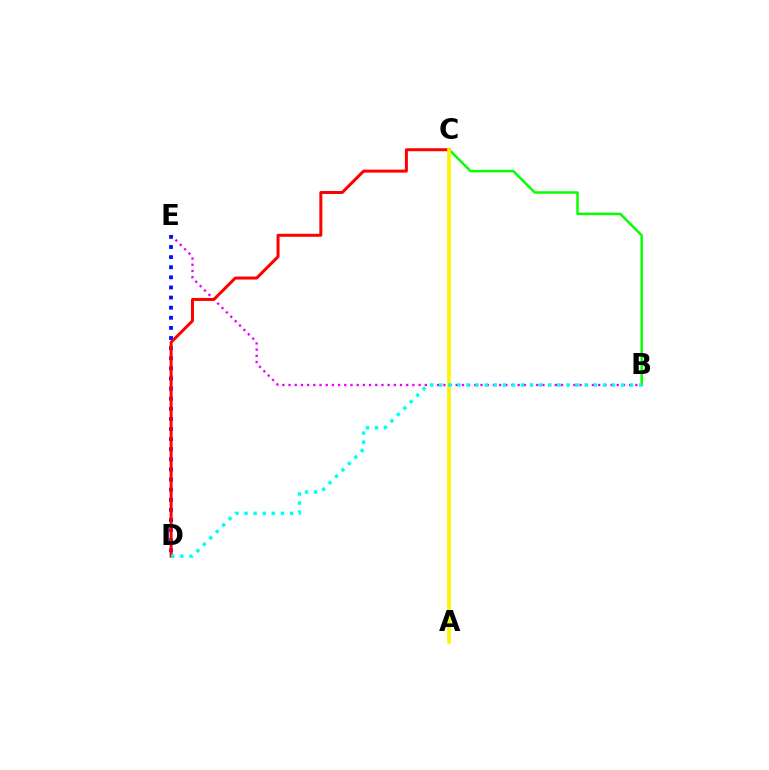{('B', 'E'): [{'color': '#ee00ff', 'line_style': 'dotted', 'thickness': 1.68}], ('D', 'E'): [{'color': '#0010ff', 'line_style': 'dotted', 'thickness': 2.75}], ('B', 'C'): [{'color': '#08ff00', 'line_style': 'solid', 'thickness': 1.79}], ('C', 'D'): [{'color': '#ff0000', 'line_style': 'solid', 'thickness': 2.15}], ('A', 'C'): [{'color': '#fcf500', 'line_style': 'solid', 'thickness': 2.62}], ('B', 'D'): [{'color': '#00fff6', 'line_style': 'dotted', 'thickness': 2.47}]}